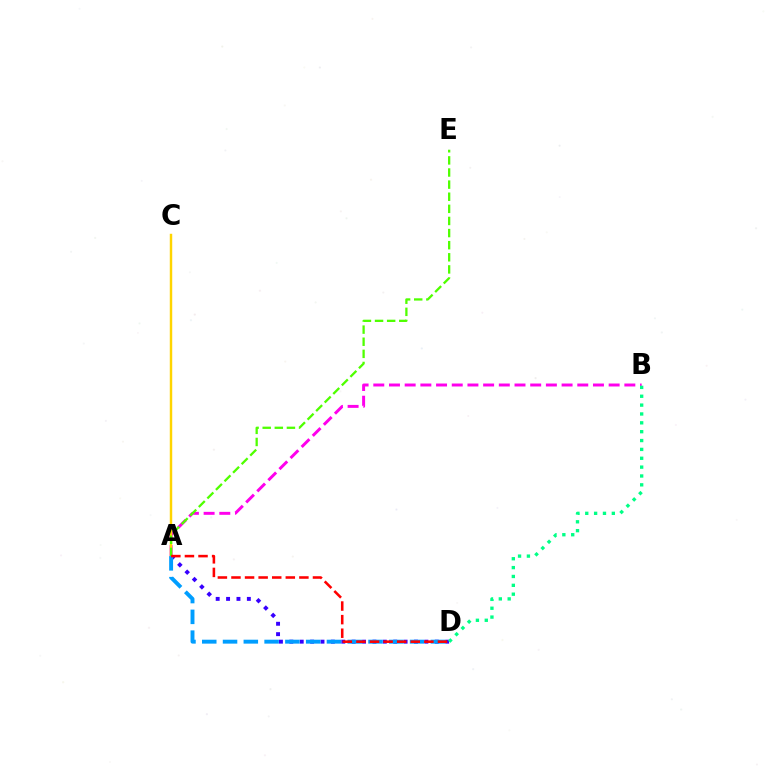{('A', 'B'): [{'color': '#ff00ed', 'line_style': 'dashed', 'thickness': 2.13}], ('A', 'D'): [{'color': '#3700ff', 'line_style': 'dotted', 'thickness': 2.82}, {'color': '#009eff', 'line_style': 'dashed', 'thickness': 2.82}, {'color': '#ff0000', 'line_style': 'dashed', 'thickness': 1.85}], ('B', 'D'): [{'color': '#00ff86', 'line_style': 'dotted', 'thickness': 2.41}], ('A', 'C'): [{'color': '#ffd500', 'line_style': 'solid', 'thickness': 1.76}], ('A', 'E'): [{'color': '#4fff00', 'line_style': 'dashed', 'thickness': 1.65}]}